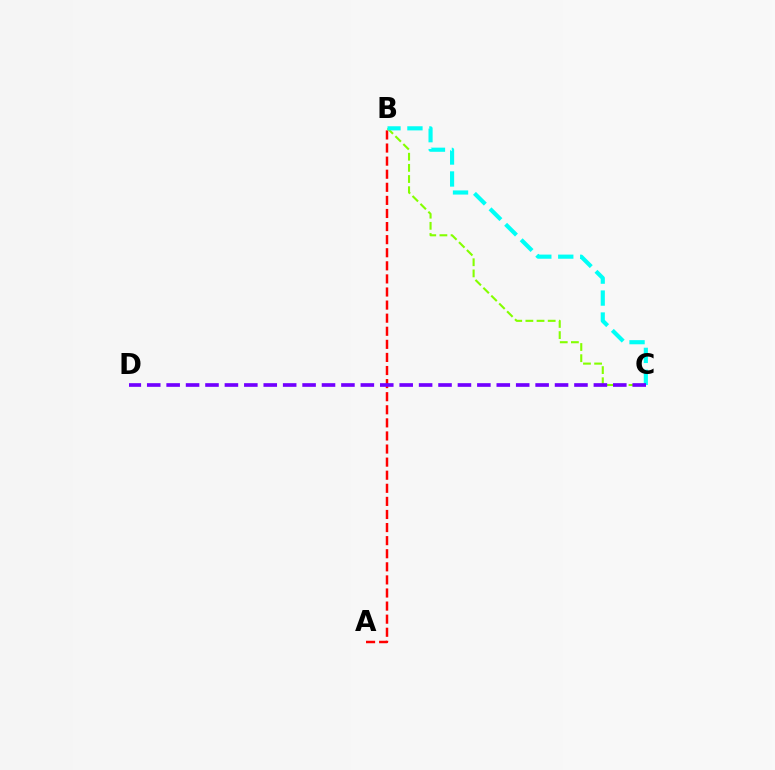{('B', 'C'): [{'color': '#84ff00', 'line_style': 'dashed', 'thickness': 1.51}, {'color': '#00fff6', 'line_style': 'dashed', 'thickness': 2.98}], ('A', 'B'): [{'color': '#ff0000', 'line_style': 'dashed', 'thickness': 1.78}], ('C', 'D'): [{'color': '#7200ff', 'line_style': 'dashed', 'thickness': 2.64}]}